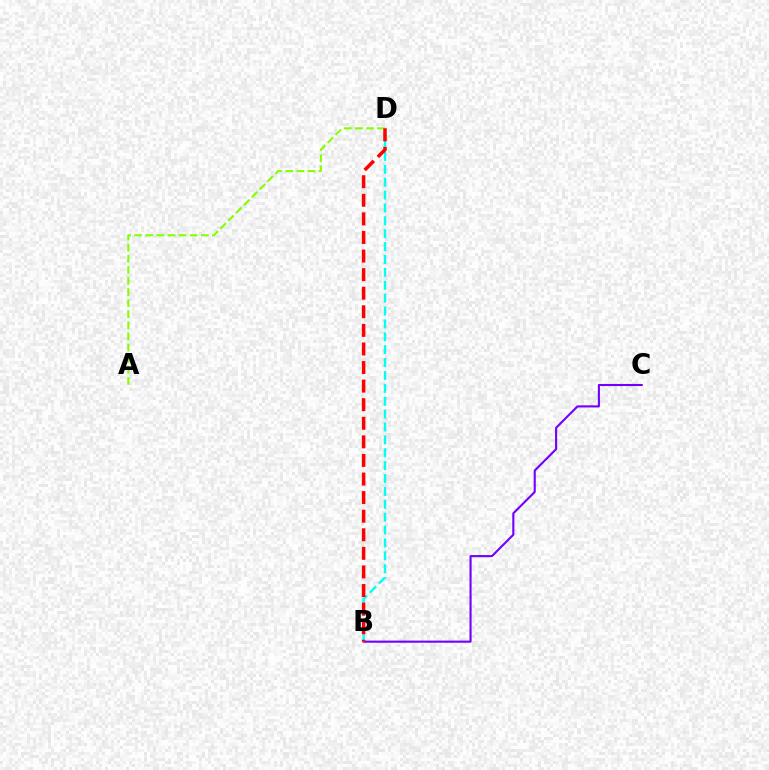{('B', 'C'): [{'color': '#7200ff', 'line_style': 'solid', 'thickness': 1.51}], ('B', 'D'): [{'color': '#00fff6', 'line_style': 'dashed', 'thickness': 1.75}, {'color': '#ff0000', 'line_style': 'dashed', 'thickness': 2.52}], ('A', 'D'): [{'color': '#84ff00', 'line_style': 'dashed', 'thickness': 1.51}]}